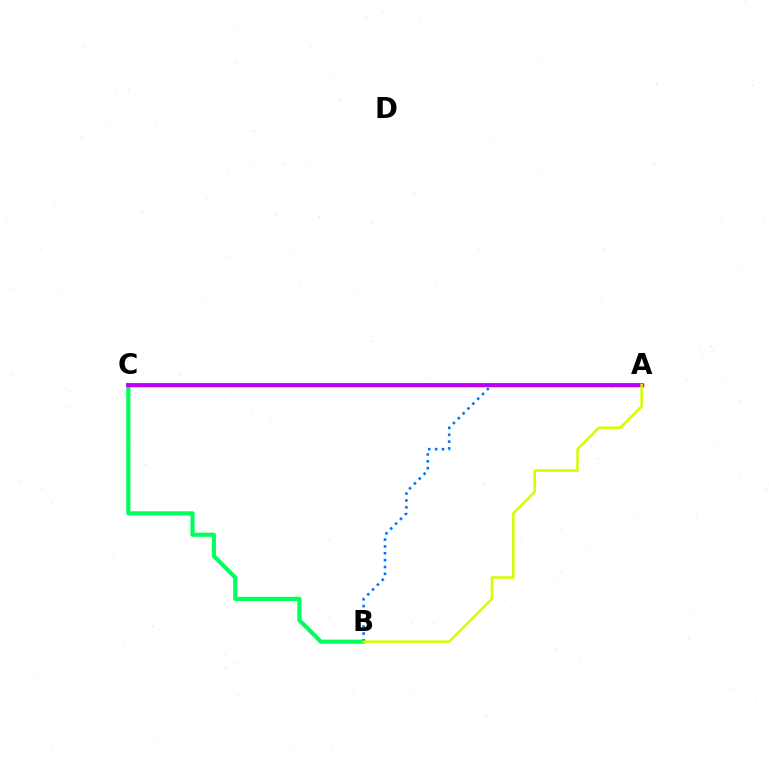{('B', 'C'): [{'color': '#00ff5c', 'line_style': 'solid', 'thickness': 2.98}], ('A', 'B'): [{'color': '#0074ff', 'line_style': 'dotted', 'thickness': 1.86}, {'color': '#d1ff00', 'line_style': 'solid', 'thickness': 1.82}], ('A', 'C'): [{'color': '#ff0000', 'line_style': 'solid', 'thickness': 2.51}, {'color': '#b900ff', 'line_style': 'solid', 'thickness': 2.73}]}